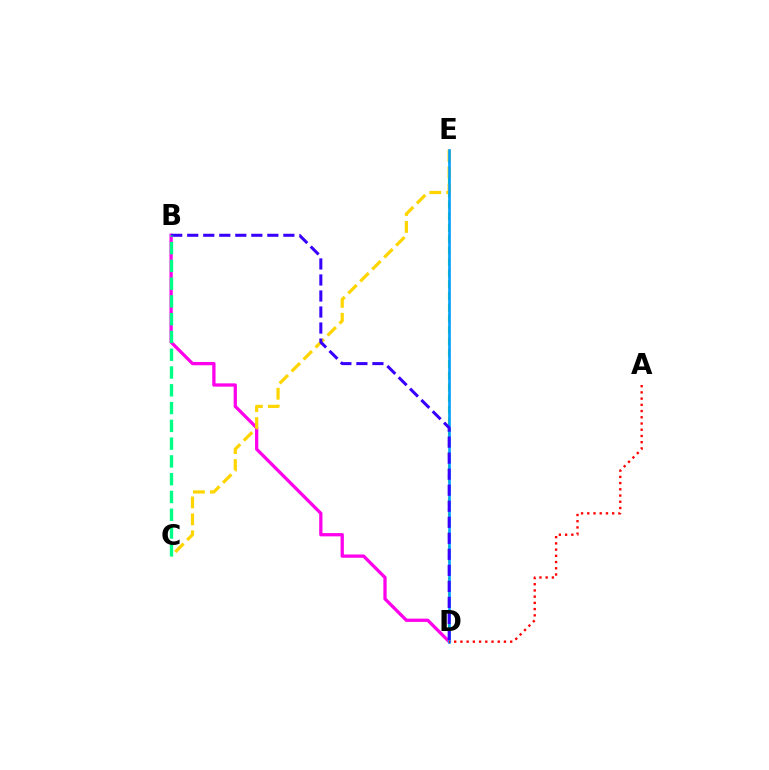{('D', 'E'): [{'color': '#4fff00', 'line_style': 'dashed', 'thickness': 1.55}, {'color': '#009eff', 'line_style': 'solid', 'thickness': 1.88}], ('B', 'D'): [{'color': '#ff00ed', 'line_style': 'solid', 'thickness': 2.36}, {'color': '#3700ff', 'line_style': 'dashed', 'thickness': 2.18}], ('C', 'E'): [{'color': '#ffd500', 'line_style': 'dashed', 'thickness': 2.3}], ('A', 'D'): [{'color': '#ff0000', 'line_style': 'dotted', 'thickness': 1.69}], ('B', 'C'): [{'color': '#00ff86', 'line_style': 'dashed', 'thickness': 2.42}]}